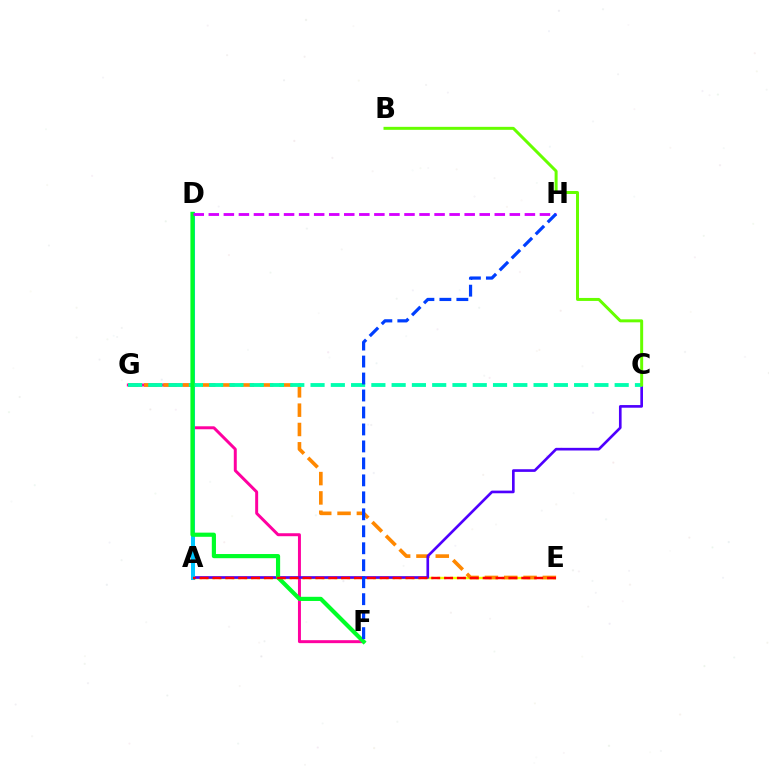{('A', 'E'): [{'color': '#eeff00', 'line_style': 'dashed', 'thickness': 1.75}, {'color': '#ff0000', 'line_style': 'dashed', 'thickness': 1.75}], ('F', 'G'): [{'color': '#ff00a0', 'line_style': 'solid', 'thickness': 2.14}], ('E', 'G'): [{'color': '#ff8800', 'line_style': 'dashed', 'thickness': 2.63}], ('A', 'C'): [{'color': '#4f00ff', 'line_style': 'solid', 'thickness': 1.91}], ('A', 'D'): [{'color': '#00c7ff', 'line_style': 'solid', 'thickness': 2.9}], ('C', 'G'): [{'color': '#00ffaf', 'line_style': 'dashed', 'thickness': 2.75}], ('D', 'F'): [{'color': '#00ff27', 'line_style': 'solid', 'thickness': 3.0}], ('D', 'H'): [{'color': '#d600ff', 'line_style': 'dashed', 'thickness': 2.04}], ('B', 'C'): [{'color': '#66ff00', 'line_style': 'solid', 'thickness': 2.15}], ('F', 'H'): [{'color': '#003fff', 'line_style': 'dashed', 'thickness': 2.31}]}